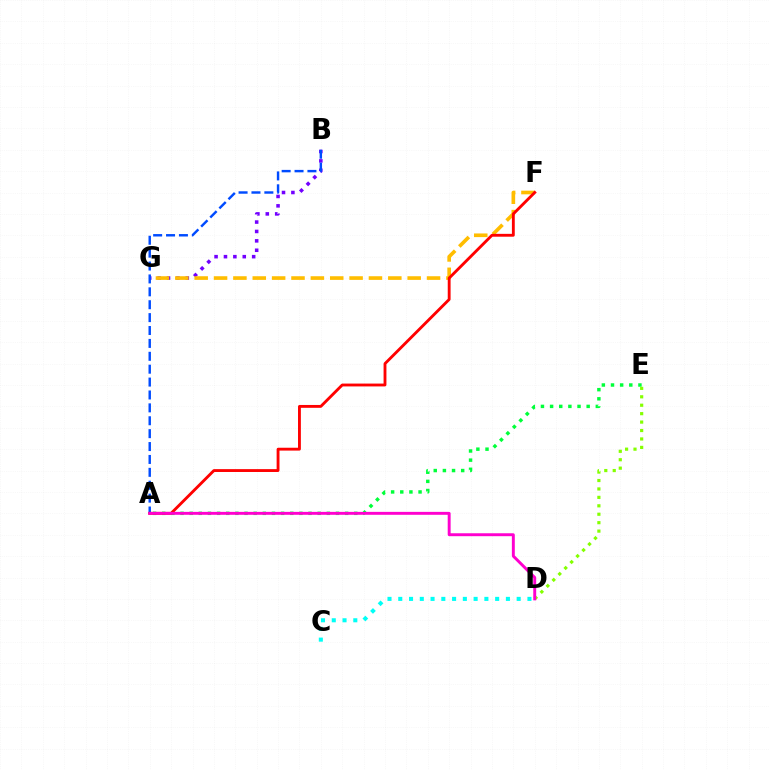{('B', 'G'): [{'color': '#7200ff', 'line_style': 'dotted', 'thickness': 2.55}], ('A', 'E'): [{'color': '#00ff39', 'line_style': 'dotted', 'thickness': 2.48}], ('F', 'G'): [{'color': '#ffbd00', 'line_style': 'dashed', 'thickness': 2.63}], ('D', 'E'): [{'color': '#84ff00', 'line_style': 'dotted', 'thickness': 2.29}], ('A', 'B'): [{'color': '#004bff', 'line_style': 'dashed', 'thickness': 1.75}], ('C', 'D'): [{'color': '#00fff6', 'line_style': 'dotted', 'thickness': 2.92}], ('A', 'F'): [{'color': '#ff0000', 'line_style': 'solid', 'thickness': 2.06}], ('A', 'D'): [{'color': '#ff00cf', 'line_style': 'solid', 'thickness': 2.11}]}